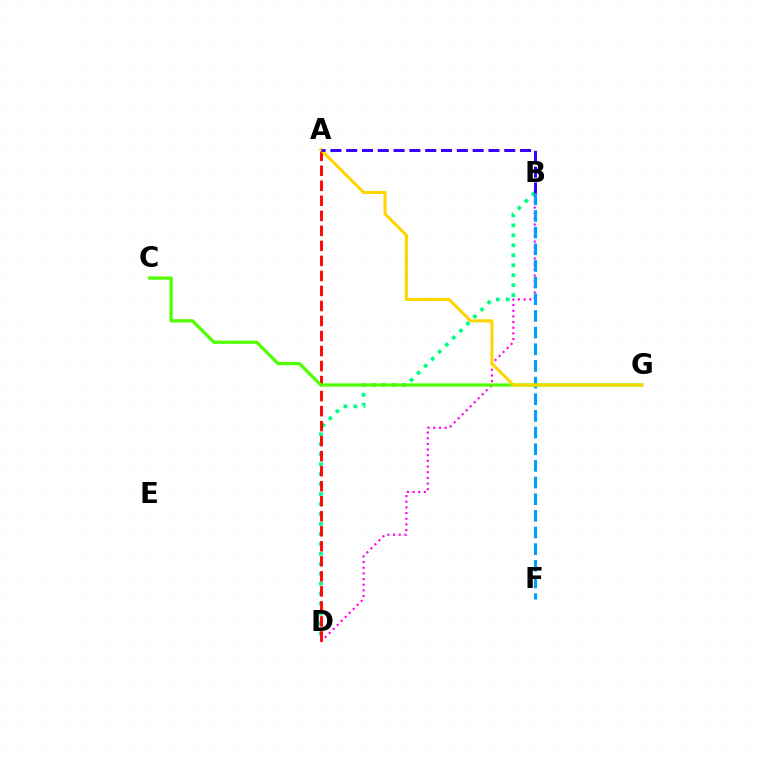{('B', 'D'): [{'color': '#00ff86', 'line_style': 'dotted', 'thickness': 2.71}, {'color': '#ff00ed', 'line_style': 'dotted', 'thickness': 1.54}], ('B', 'F'): [{'color': '#009eff', 'line_style': 'dashed', 'thickness': 2.26}], ('A', 'D'): [{'color': '#ff0000', 'line_style': 'dashed', 'thickness': 2.04}], ('C', 'G'): [{'color': '#4fff00', 'line_style': 'solid', 'thickness': 2.32}], ('A', 'G'): [{'color': '#ffd500', 'line_style': 'solid', 'thickness': 2.2}], ('A', 'B'): [{'color': '#3700ff', 'line_style': 'dashed', 'thickness': 2.15}]}